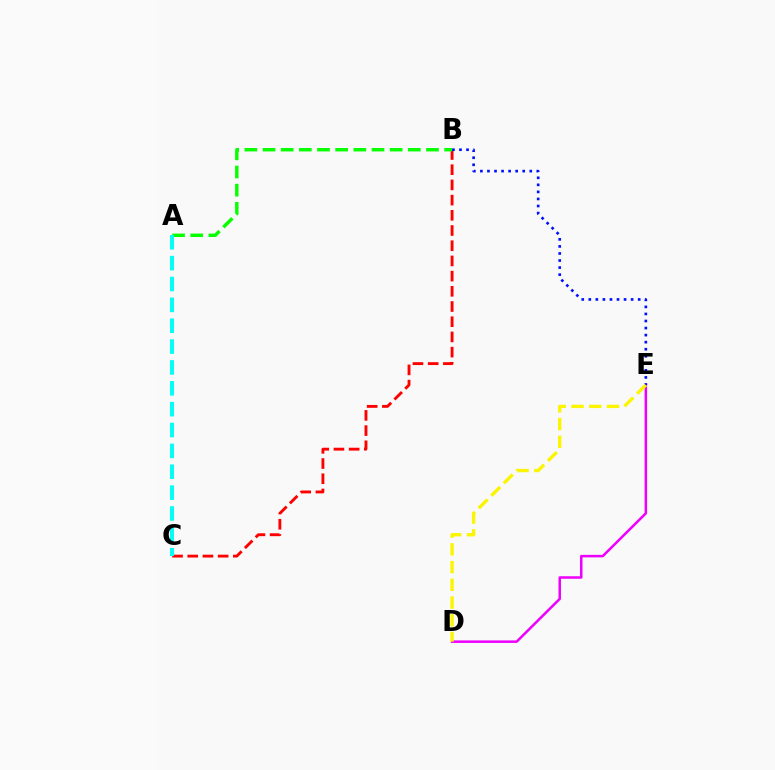{('B', 'C'): [{'color': '#ff0000', 'line_style': 'dashed', 'thickness': 2.07}], ('D', 'E'): [{'color': '#ee00ff', 'line_style': 'solid', 'thickness': 1.81}, {'color': '#fcf500', 'line_style': 'dashed', 'thickness': 2.41}], ('B', 'E'): [{'color': '#0010ff', 'line_style': 'dotted', 'thickness': 1.92}], ('A', 'B'): [{'color': '#08ff00', 'line_style': 'dashed', 'thickness': 2.47}], ('A', 'C'): [{'color': '#00fff6', 'line_style': 'dashed', 'thickness': 2.83}]}